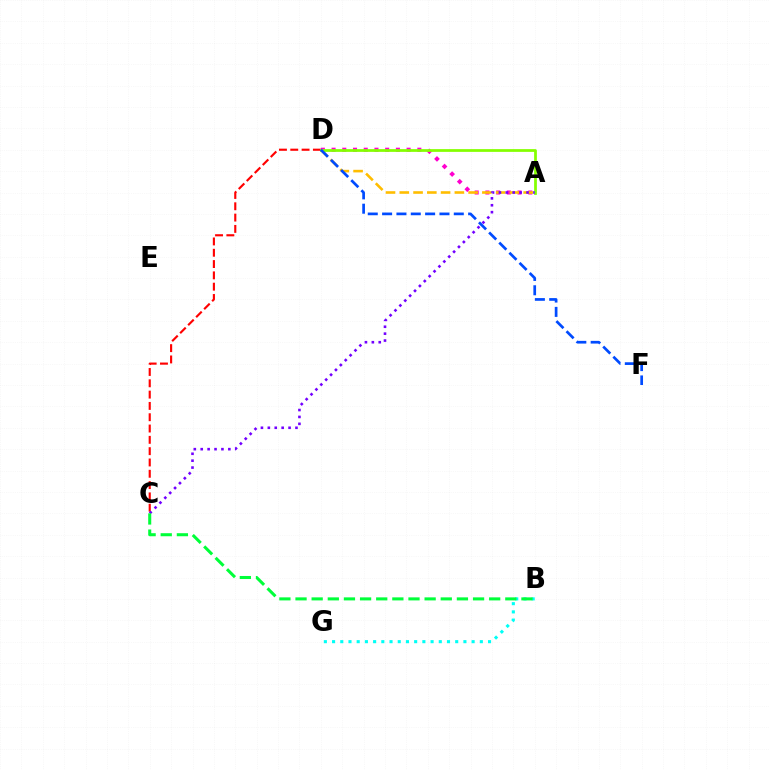{('A', 'D'): [{'color': '#ff00cf', 'line_style': 'dotted', 'thickness': 2.91}, {'color': '#ffbd00', 'line_style': 'dashed', 'thickness': 1.87}, {'color': '#84ff00', 'line_style': 'solid', 'thickness': 1.98}], ('C', 'D'): [{'color': '#ff0000', 'line_style': 'dashed', 'thickness': 1.54}], ('A', 'C'): [{'color': '#7200ff', 'line_style': 'dotted', 'thickness': 1.88}], ('D', 'F'): [{'color': '#004bff', 'line_style': 'dashed', 'thickness': 1.95}], ('B', 'G'): [{'color': '#00fff6', 'line_style': 'dotted', 'thickness': 2.23}], ('B', 'C'): [{'color': '#00ff39', 'line_style': 'dashed', 'thickness': 2.19}]}